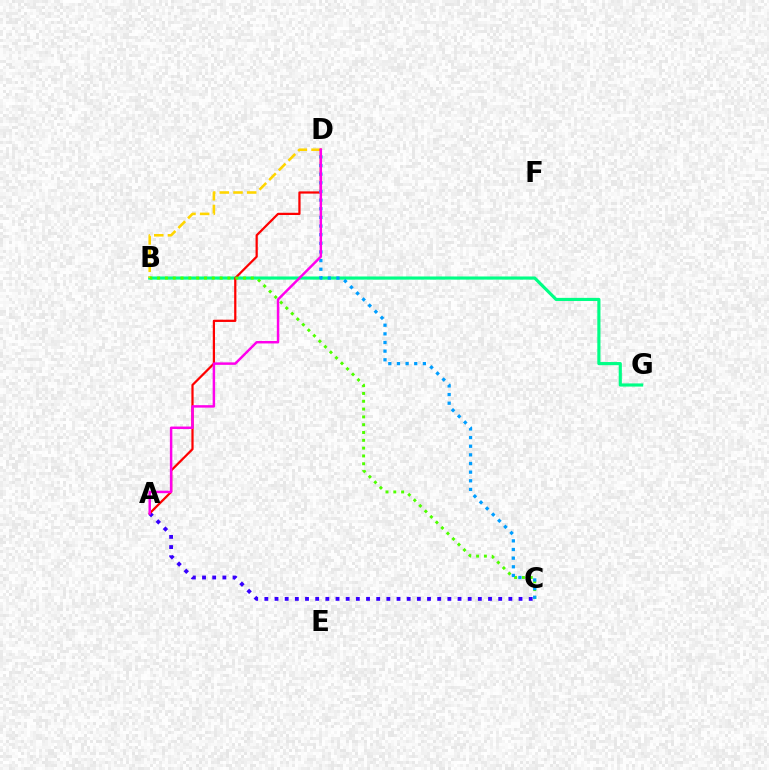{('B', 'G'): [{'color': '#00ff86', 'line_style': 'solid', 'thickness': 2.27}], ('A', 'C'): [{'color': '#3700ff', 'line_style': 'dotted', 'thickness': 2.76}], ('B', 'D'): [{'color': '#ffd500', 'line_style': 'dashed', 'thickness': 1.86}], ('A', 'D'): [{'color': '#ff0000', 'line_style': 'solid', 'thickness': 1.61}, {'color': '#ff00ed', 'line_style': 'solid', 'thickness': 1.78}], ('B', 'C'): [{'color': '#4fff00', 'line_style': 'dotted', 'thickness': 2.12}], ('C', 'D'): [{'color': '#009eff', 'line_style': 'dotted', 'thickness': 2.35}]}